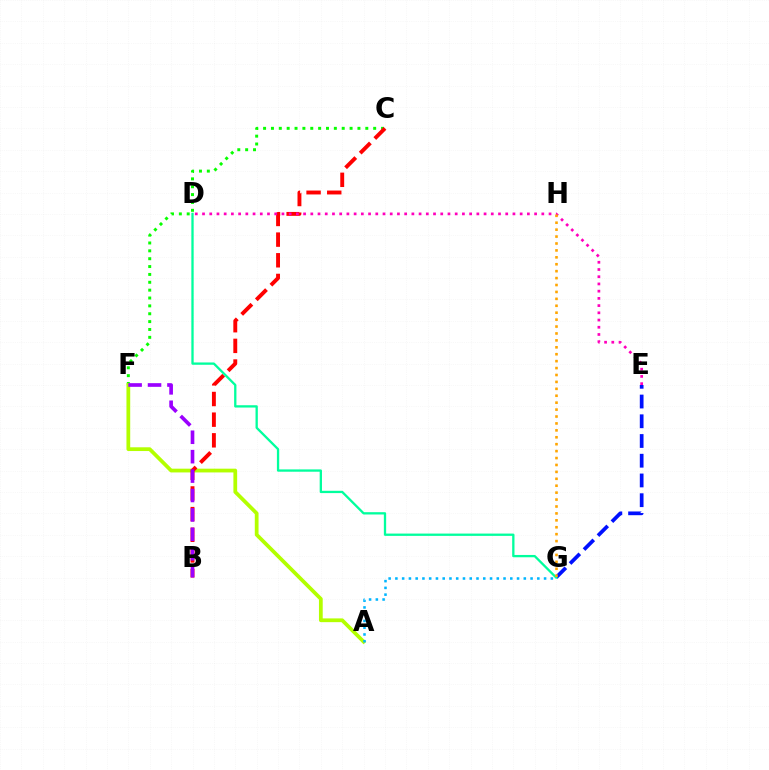{('C', 'F'): [{'color': '#08ff00', 'line_style': 'dotted', 'thickness': 2.14}], ('A', 'F'): [{'color': '#b3ff00', 'line_style': 'solid', 'thickness': 2.7}], ('B', 'C'): [{'color': '#ff0000', 'line_style': 'dashed', 'thickness': 2.81}], ('D', 'E'): [{'color': '#ff00bd', 'line_style': 'dotted', 'thickness': 1.96}], ('A', 'G'): [{'color': '#00b5ff', 'line_style': 'dotted', 'thickness': 1.84}], ('E', 'G'): [{'color': '#0010ff', 'line_style': 'dashed', 'thickness': 2.68}], ('D', 'G'): [{'color': '#00ff9d', 'line_style': 'solid', 'thickness': 1.66}], ('G', 'H'): [{'color': '#ffa500', 'line_style': 'dotted', 'thickness': 1.88}], ('B', 'F'): [{'color': '#9b00ff', 'line_style': 'dashed', 'thickness': 2.64}]}